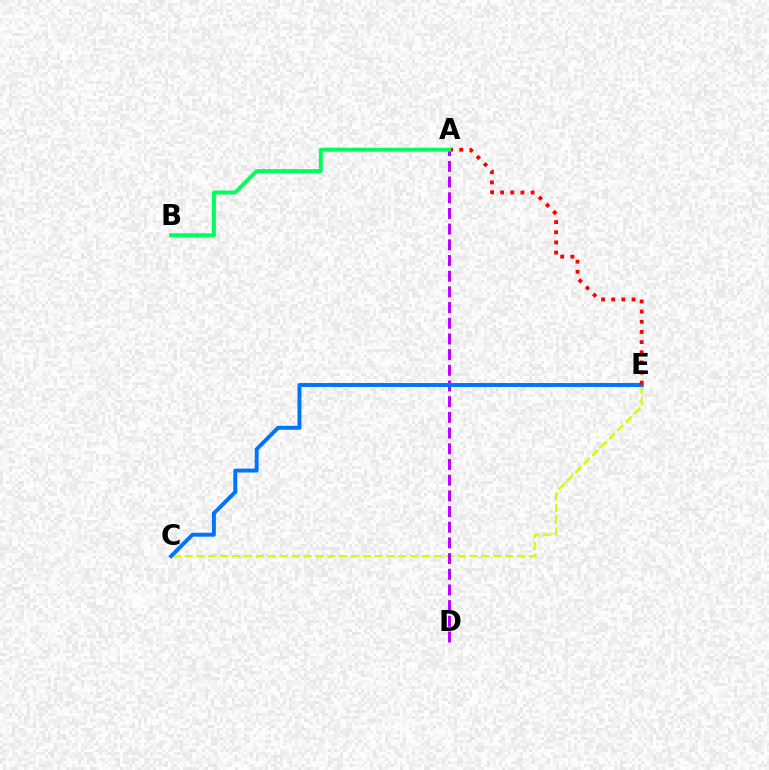{('C', 'E'): [{'color': '#d1ff00', 'line_style': 'dashed', 'thickness': 1.61}, {'color': '#0074ff', 'line_style': 'solid', 'thickness': 2.83}], ('A', 'D'): [{'color': '#b900ff', 'line_style': 'dashed', 'thickness': 2.13}], ('A', 'E'): [{'color': '#ff0000', 'line_style': 'dotted', 'thickness': 2.76}], ('A', 'B'): [{'color': '#00ff5c', 'line_style': 'solid', 'thickness': 2.86}]}